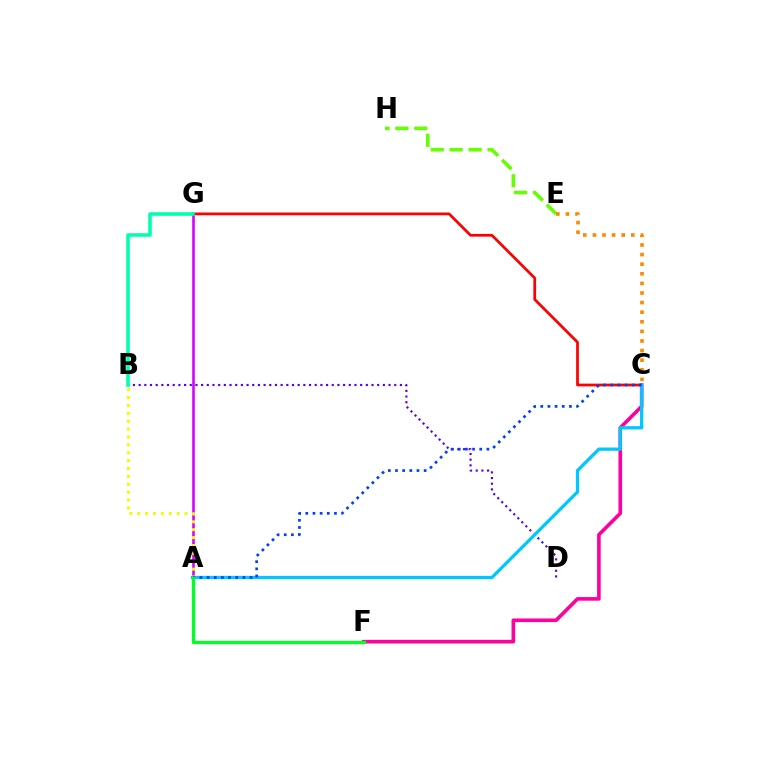{('E', 'H'): [{'color': '#66ff00', 'line_style': 'dashed', 'thickness': 2.57}], ('B', 'D'): [{'color': '#4f00ff', 'line_style': 'dotted', 'thickness': 1.54}], ('A', 'G'): [{'color': '#d600ff', 'line_style': 'solid', 'thickness': 1.86}], ('C', 'G'): [{'color': '#ff0000', 'line_style': 'solid', 'thickness': 1.97}], ('C', 'E'): [{'color': '#ff8800', 'line_style': 'dotted', 'thickness': 2.61}], ('C', 'F'): [{'color': '#ff00a0', 'line_style': 'solid', 'thickness': 2.61}], ('A', 'C'): [{'color': '#00c7ff', 'line_style': 'solid', 'thickness': 2.35}, {'color': '#003fff', 'line_style': 'dotted', 'thickness': 1.95}], ('B', 'G'): [{'color': '#00ffaf', 'line_style': 'solid', 'thickness': 2.58}], ('A', 'B'): [{'color': '#eeff00', 'line_style': 'dotted', 'thickness': 2.14}], ('A', 'F'): [{'color': '#00ff27', 'line_style': 'solid', 'thickness': 2.38}]}